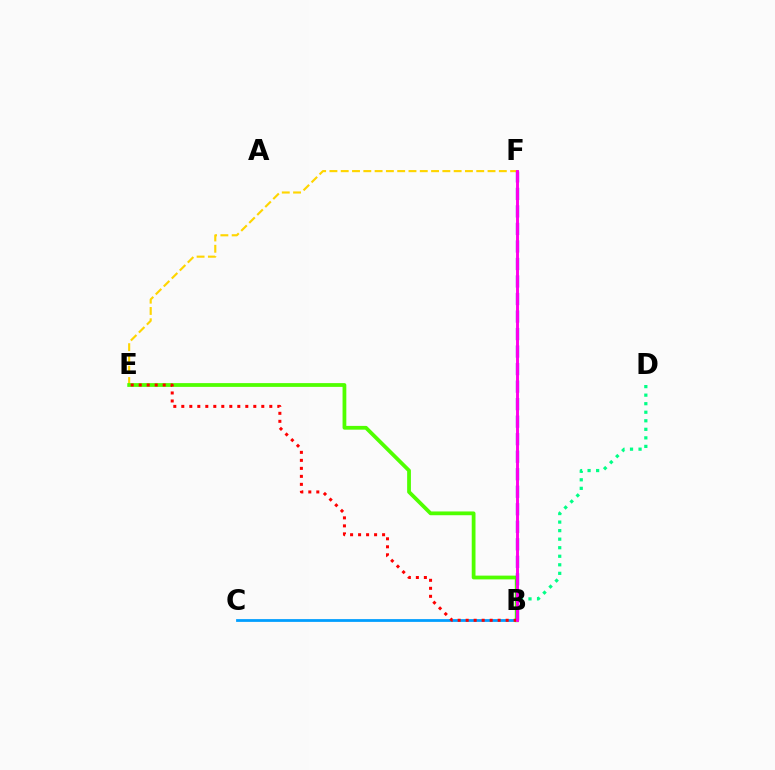{('E', 'F'): [{'color': '#ffd500', 'line_style': 'dashed', 'thickness': 1.53}], ('B', 'C'): [{'color': '#009eff', 'line_style': 'solid', 'thickness': 2.0}], ('B', 'D'): [{'color': '#00ff86', 'line_style': 'dotted', 'thickness': 2.32}], ('B', 'E'): [{'color': '#4fff00', 'line_style': 'solid', 'thickness': 2.71}, {'color': '#ff0000', 'line_style': 'dotted', 'thickness': 2.17}], ('B', 'F'): [{'color': '#3700ff', 'line_style': 'dashed', 'thickness': 2.38}, {'color': '#ff00ed', 'line_style': 'solid', 'thickness': 2.11}]}